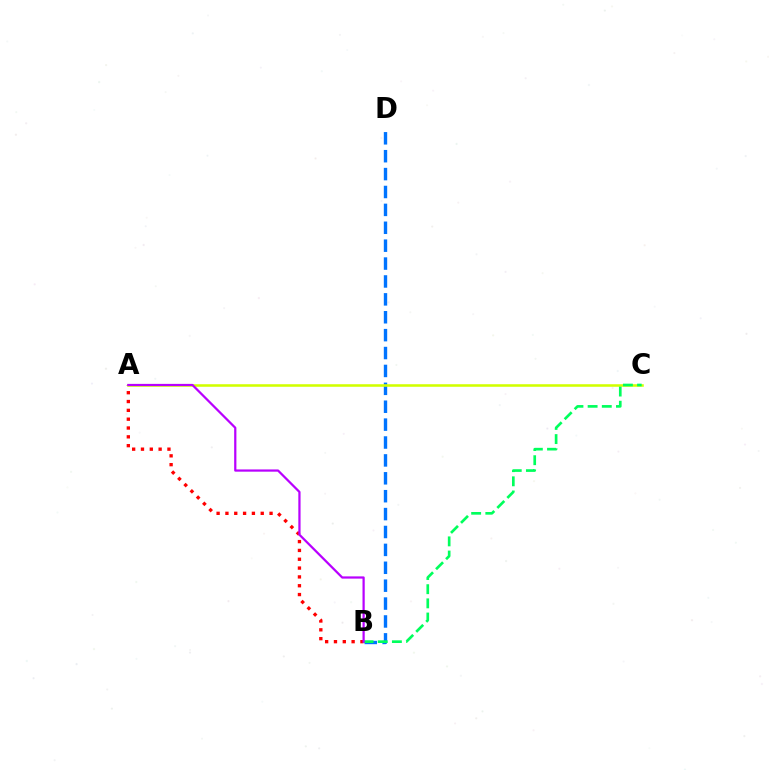{('B', 'D'): [{'color': '#0074ff', 'line_style': 'dashed', 'thickness': 2.43}], ('A', 'B'): [{'color': '#ff0000', 'line_style': 'dotted', 'thickness': 2.4}, {'color': '#b900ff', 'line_style': 'solid', 'thickness': 1.61}], ('A', 'C'): [{'color': '#d1ff00', 'line_style': 'solid', 'thickness': 1.84}], ('B', 'C'): [{'color': '#00ff5c', 'line_style': 'dashed', 'thickness': 1.92}]}